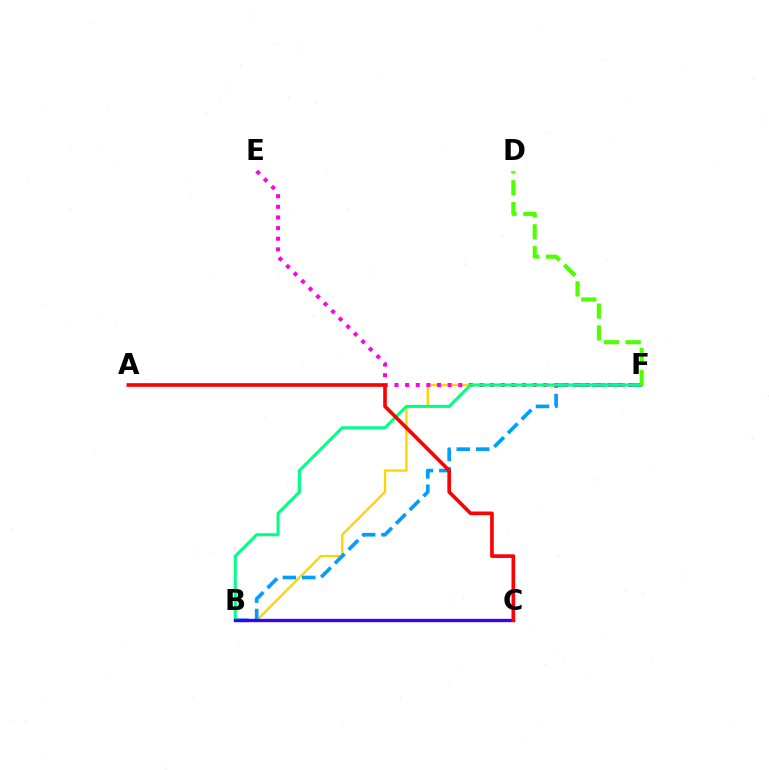{('B', 'F'): [{'color': '#ffd500', 'line_style': 'solid', 'thickness': 1.71}, {'color': '#009eff', 'line_style': 'dashed', 'thickness': 2.63}, {'color': '#00ff86', 'line_style': 'solid', 'thickness': 2.19}], ('E', 'F'): [{'color': '#ff00ed', 'line_style': 'dotted', 'thickness': 2.89}], ('D', 'F'): [{'color': '#4fff00', 'line_style': 'dashed', 'thickness': 2.96}], ('B', 'C'): [{'color': '#3700ff', 'line_style': 'solid', 'thickness': 2.38}], ('A', 'C'): [{'color': '#ff0000', 'line_style': 'solid', 'thickness': 2.63}]}